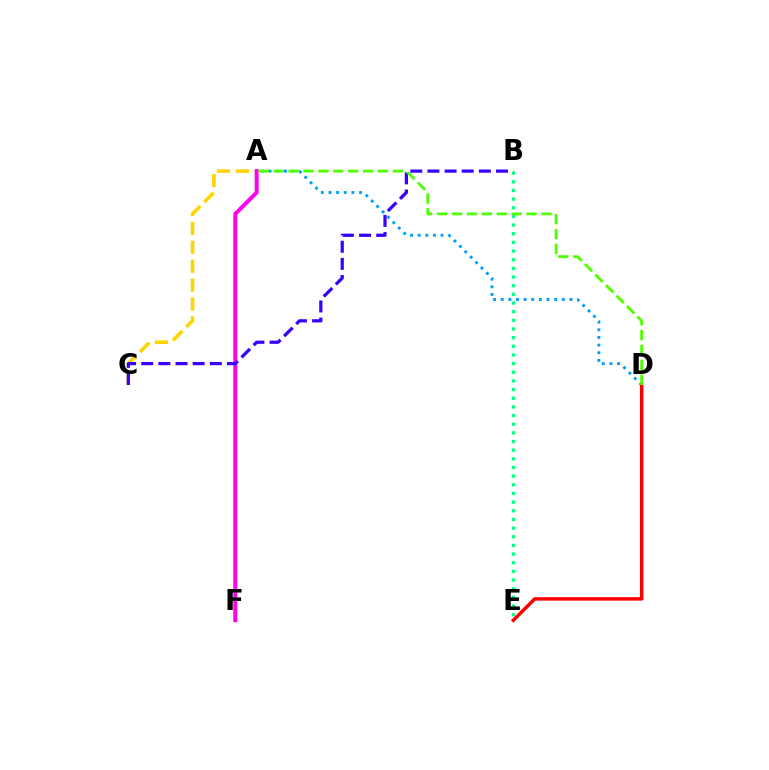{('B', 'E'): [{'color': '#00ff86', 'line_style': 'dotted', 'thickness': 2.35}], ('A', 'C'): [{'color': '#ffd500', 'line_style': 'dashed', 'thickness': 2.57}], ('A', 'D'): [{'color': '#009eff', 'line_style': 'dotted', 'thickness': 2.07}, {'color': '#4fff00', 'line_style': 'dashed', 'thickness': 2.02}], ('A', 'F'): [{'color': '#ff00ed', 'line_style': 'solid', 'thickness': 2.84}], ('D', 'E'): [{'color': '#ff0000', 'line_style': 'solid', 'thickness': 2.5}], ('B', 'C'): [{'color': '#3700ff', 'line_style': 'dashed', 'thickness': 2.33}]}